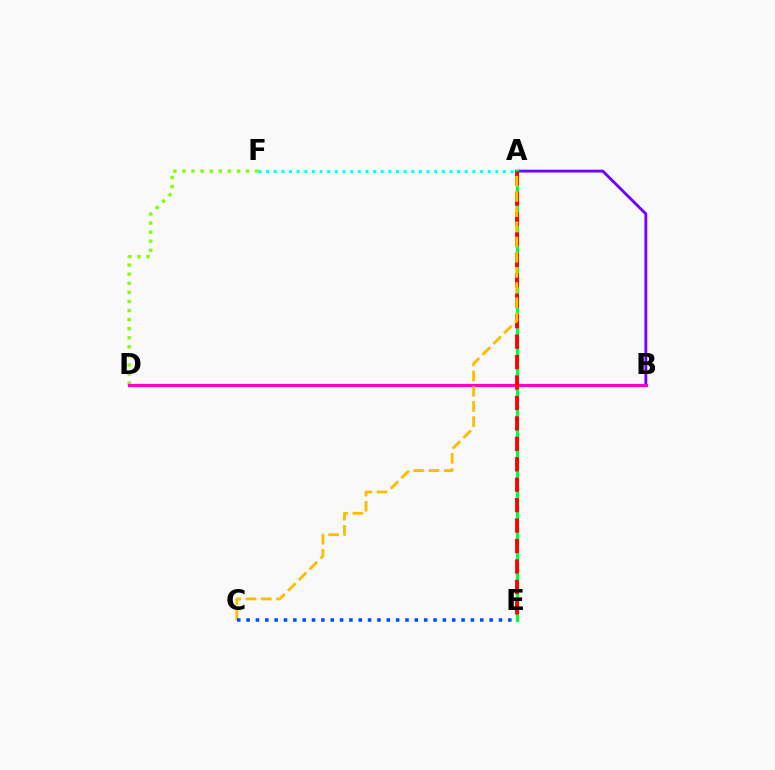{('D', 'F'): [{'color': '#84ff00', 'line_style': 'dotted', 'thickness': 2.47}], ('A', 'B'): [{'color': '#7200ff', 'line_style': 'solid', 'thickness': 2.04}], ('B', 'D'): [{'color': '#ff00cf', 'line_style': 'solid', 'thickness': 2.27}], ('A', 'E'): [{'color': '#00ff39', 'line_style': 'solid', 'thickness': 2.27}, {'color': '#ff0000', 'line_style': 'dashed', 'thickness': 2.78}], ('A', 'C'): [{'color': '#ffbd00', 'line_style': 'dashed', 'thickness': 2.06}], ('C', 'E'): [{'color': '#004bff', 'line_style': 'dotted', 'thickness': 2.54}], ('A', 'F'): [{'color': '#00fff6', 'line_style': 'dotted', 'thickness': 2.08}]}